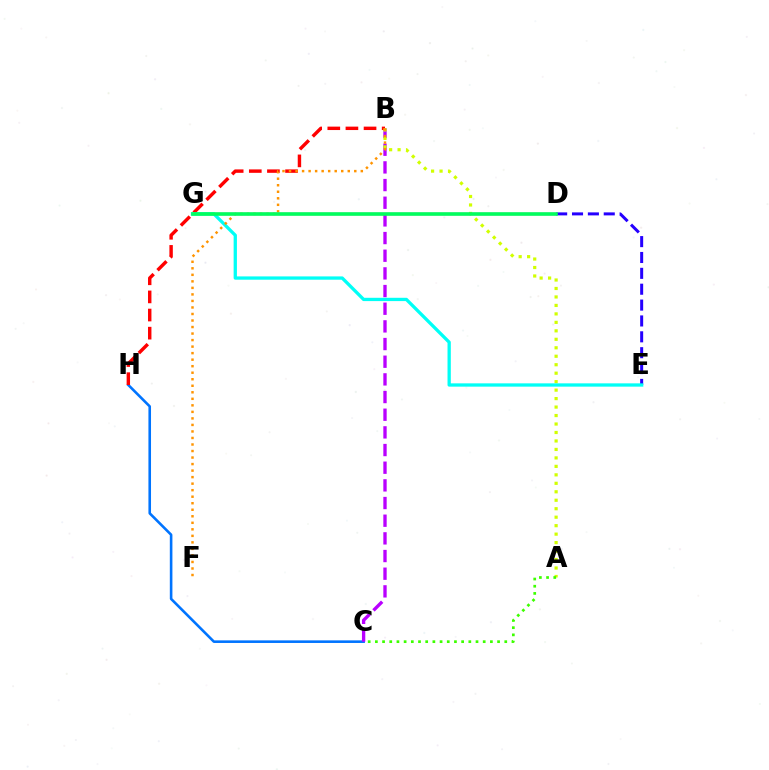{('C', 'H'): [{'color': '#0074ff', 'line_style': 'solid', 'thickness': 1.87}], ('B', 'C'): [{'color': '#b900ff', 'line_style': 'dashed', 'thickness': 2.4}], ('B', 'H'): [{'color': '#ff0000', 'line_style': 'dashed', 'thickness': 2.46}], ('D', 'E'): [{'color': '#2500ff', 'line_style': 'dashed', 'thickness': 2.16}], ('A', 'B'): [{'color': '#d1ff00', 'line_style': 'dotted', 'thickness': 2.3}], ('D', 'G'): [{'color': '#ff00ac', 'line_style': 'solid', 'thickness': 1.64}, {'color': '#00ff5c', 'line_style': 'solid', 'thickness': 2.58}], ('E', 'G'): [{'color': '#00fff6', 'line_style': 'solid', 'thickness': 2.37}], ('B', 'F'): [{'color': '#ff9400', 'line_style': 'dotted', 'thickness': 1.77}], ('A', 'C'): [{'color': '#3dff00', 'line_style': 'dotted', 'thickness': 1.95}]}